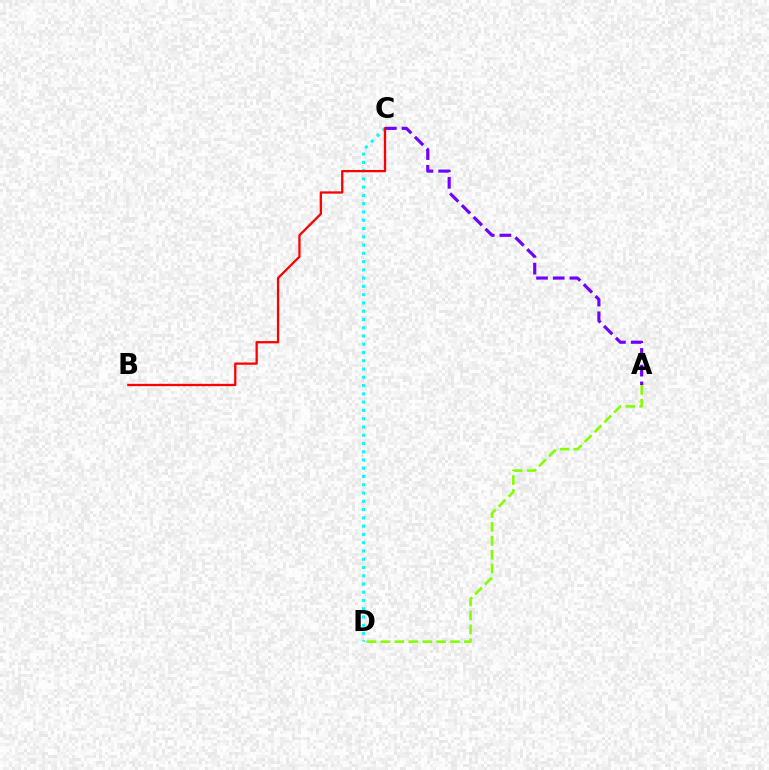{('A', 'D'): [{'color': '#84ff00', 'line_style': 'dashed', 'thickness': 1.89}], ('C', 'D'): [{'color': '#00fff6', 'line_style': 'dotted', 'thickness': 2.25}], ('B', 'C'): [{'color': '#ff0000', 'line_style': 'solid', 'thickness': 1.65}], ('A', 'C'): [{'color': '#7200ff', 'line_style': 'dashed', 'thickness': 2.27}]}